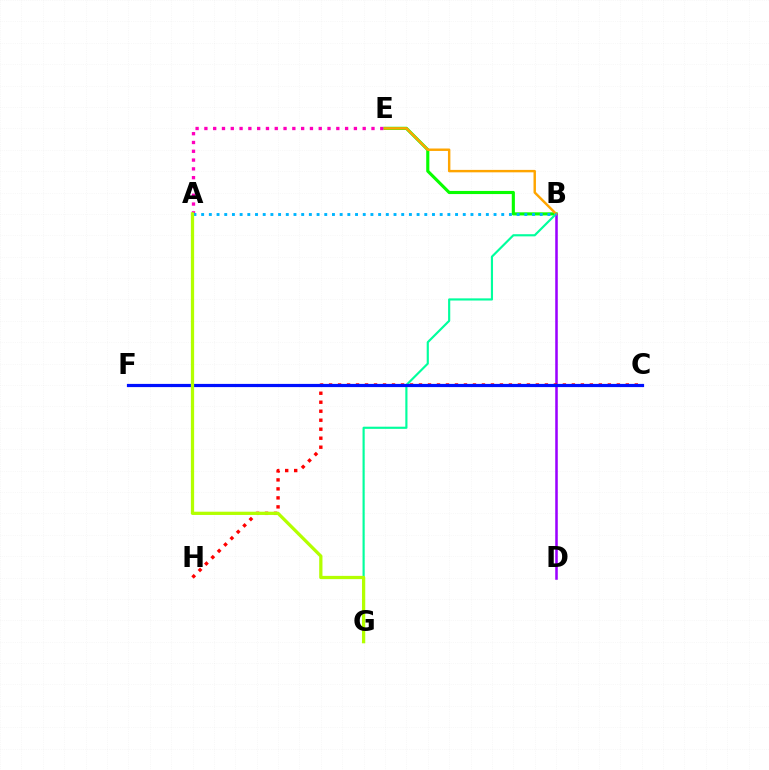{('B', 'E'): [{'color': '#08ff00', 'line_style': 'solid', 'thickness': 2.25}, {'color': '#ffa500', 'line_style': 'solid', 'thickness': 1.75}], ('A', 'E'): [{'color': '#ff00bd', 'line_style': 'dotted', 'thickness': 2.39}], ('B', 'G'): [{'color': '#00ff9d', 'line_style': 'solid', 'thickness': 1.55}], ('B', 'D'): [{'color': '#9b00ff', 'line_style': 'solid', 'thickness': 1.83}], ('A', 'B'): [{'color': '#00b5ff', 'line_style': 'dotted', 'thickness': 2.09}], ('C', 'H'): [{'color': '#ff0000', 'line_style': 'dotted', 'thickness': 2.44}], ('C', 'F'): [{'color': '#0010ff', 'line_style': 'solid', 'thickness': 2.3}], ('A', 'G'): [{'color': '#b3ff00', 'line_style': 'solid', 'thickness': 2.34}]}